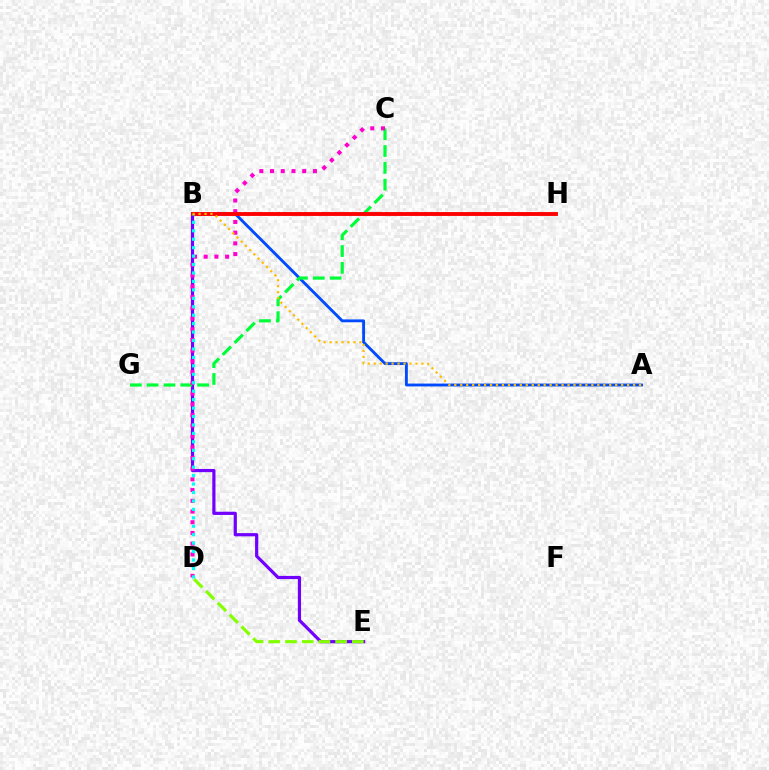{('B', 'E'): [{'color': '#7200ff', 'line_style': 'solid', 'thickness': 2.3}], ('A', 'B'): [{'color': '#004bff', 'line_style': 'solid', 'thickness': 2.07}, {'color': '#ffbd00', 'line_style': 'dotted', 'thickness': 1.62}], ('D', 'E'): [{'color': '#84ff00', 'line_style': 'dashed', 'thickness': 2.27}], ('C', 'G'): [{'color': '#00ff39', 'line_style': 'dashed', 'thickness': 2.28}], ('C', 'D'): [{'color': '#ff00cf', 'line_style': 'dotted', 'thickness': 2.91}], ('B', 'H'): [{'color': '#ff0000', 'line_style': 'solid', 'thickness': 2.79}], ('B', 'D'): [{'color': '#00fff6', 'line_style': 'dotted', 'thickness': 2.29}]}